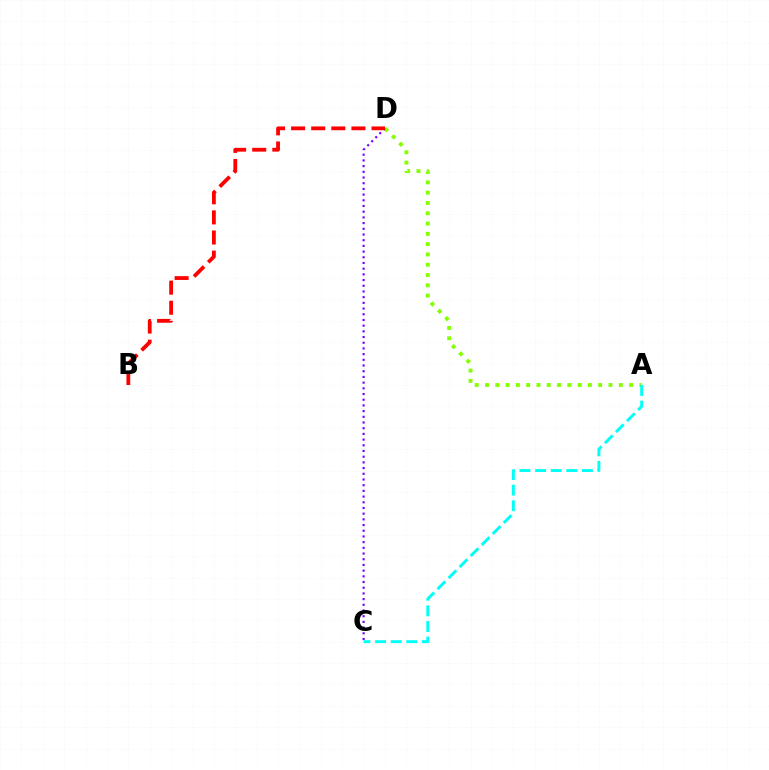{('A', 'D'): [{'color': '#84ff00', 'line_style': 'dotted', 'thickness': 2.8}], ('C', 'D'): [{'color': '#7200ff', 'line_style': 'dotted', 'thickness': 1.55}], ('A', 'C'): [{'color': '#00fff6', 'line_style': 'dashed', 'thickness': 2.12}], ('B', 'D'): [{'color': '#ff0000', 'line_style': 'dashed', 'thickness': 2.73}]}